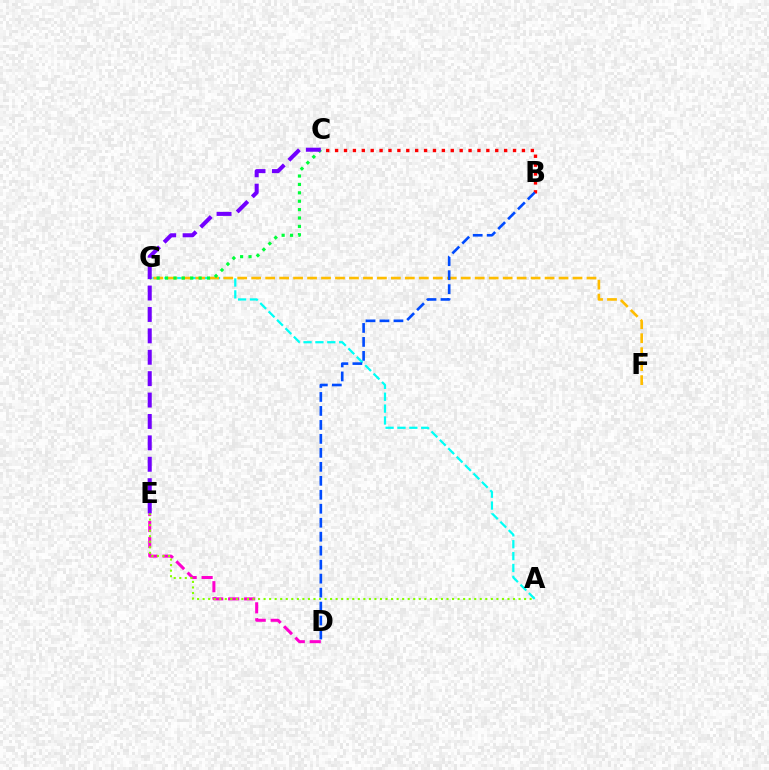{('A', 'G'): [{'color': '#00fff6', 'line_style': 'dashed', 'thickness': 1.61}], ('F', 'G'): [{'color': '#ffbd00', 'line_style': 'dashed', 'thickness': 1.9}], ('D', 'E'): [{'color': '#ff00cf', 'line_style': 'dashed', 'thickness': 2.17}], ('A', 'E'): [{'color': '#84ff00', 'line_style': 'dotted', 'thickness': 1.51}], ('C', 'G'): [{'color': '#00ff39', 'line_style': 'dotted', 'thickness': 2.28}], ('C', 'E'): [{'color': '#7200ff', 'line_style': 'dashed', 'thickness': 2.91}], ('B', 'C'): [{'color': '#ff0000', 'line_style': 'dotted', 'thickness': 2.42}], ('B', 'D'): [{'color': '#004bff', 'line_style': 'dashed', 'thickness': 1.9}]}